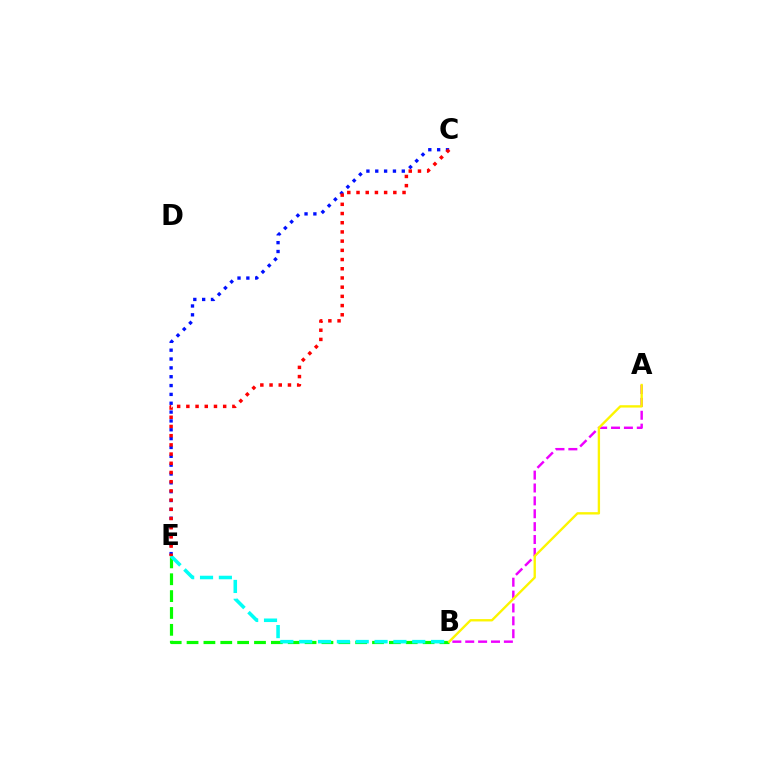{('C', 'E'): [{'color': '#0010ff', 'line_style': 'dotted', 'thickness': 2.4}, {'color': '#ff0000', 'line_style': 'dotted', 'thickness': 2.5}], ('B', 'E'): [{'color': '#08ff00', 'line_style': 'dashed', 'thickness': 2.29}, {'color': '#00fff6', 'line_style': 'dashed', 'thickness': 2.56}], ('A', 'B'): [{'color': '#ee00ff', 'line_style': 'dashed', 'thickness': 1.75}, {'color': '#fcf500', 'line_style': 'solid', 'thickness': 1.69}]}